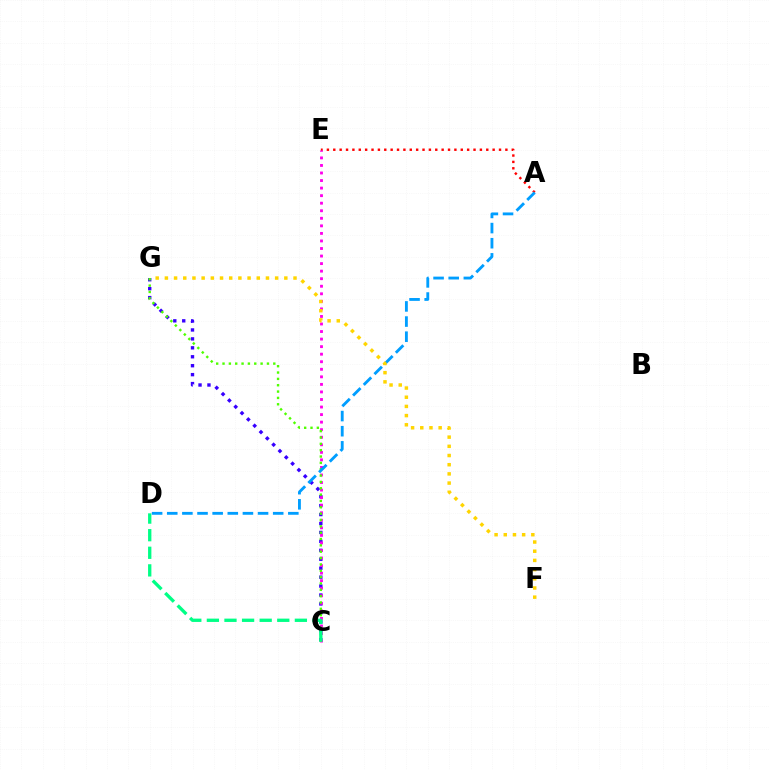{('C', 'G'): [{'color': '#3700ff', 'line_style': 'dotted', 'thickness': 2.43}, {'color': '#4fff00', 'line_style': 'dotted', 'thickness': 1.72}], ('A', 'E'): [{'color': '#ff0000', 'line_style': 'dotted', 'thickness': 1.73}], ('C', 'E'): [{'color': '#ff00ed', 'line_style': 'dotted', 'thickness': 2.05}], ('C', 'D'): [{'color': '#00ff86', 'line_style': 'dashed', 'thickness': 2.39}], ('A', 'D'): [{'color': '#009eff', 'line_style': 'dashed', 'thickness': 2.06}], ('F', 'G'): [{'color': '#ffd500', 'line_style': 'dotted', 'thickness': 2.5}]}